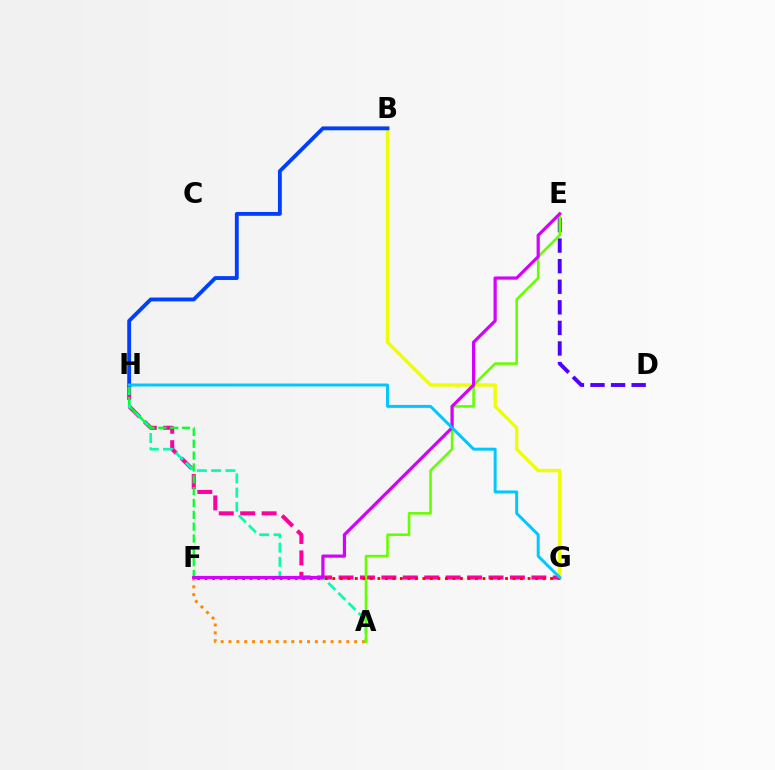{('B', 'G'): [{'color': '#eeff00', 'line_style': 'solid', 'thickness': 2.44}], ('D', 'E'): [{'color': '#4f00ff', 'line_style': 'dashed', 'thickness': 2.8}], ('G', 'H'): [{'color': '#ff00a0', 'line_style': 'dashed', 'thickness': 2.91}, {'color': '#00c7ff', 'line_style': 'solid', 'thickness': 2.13}], ('A', 'F'): [{'color': '#ff8800', 'line_style': 'dotted', 'thickness': 2.13}], ('A', 'H'): [{'color': '#00ffaf', 'line_style': 'dashed', 'thickness': 1.93}], ('F', 'H'): [{'color': '#00ff27', 'line_style': 'dashed', 'thickness': 1.61}], ('A', 'E'): [{'color': '#66ff00', 'line_style': 'solid', 'thickness': 1.86}], ('F', 'G'): [{'color': '#ff0000', 'line_style': 'dotted', 'thickness': 2.04}], ('B', 'H'): [{'color': '#003fff', 'line_style': 'solid', 'thickness': 2.77}], ('E', 'F'): [{'color': '#d600ff', 'line_style': 'solid', 'thickness': 2.31}]}